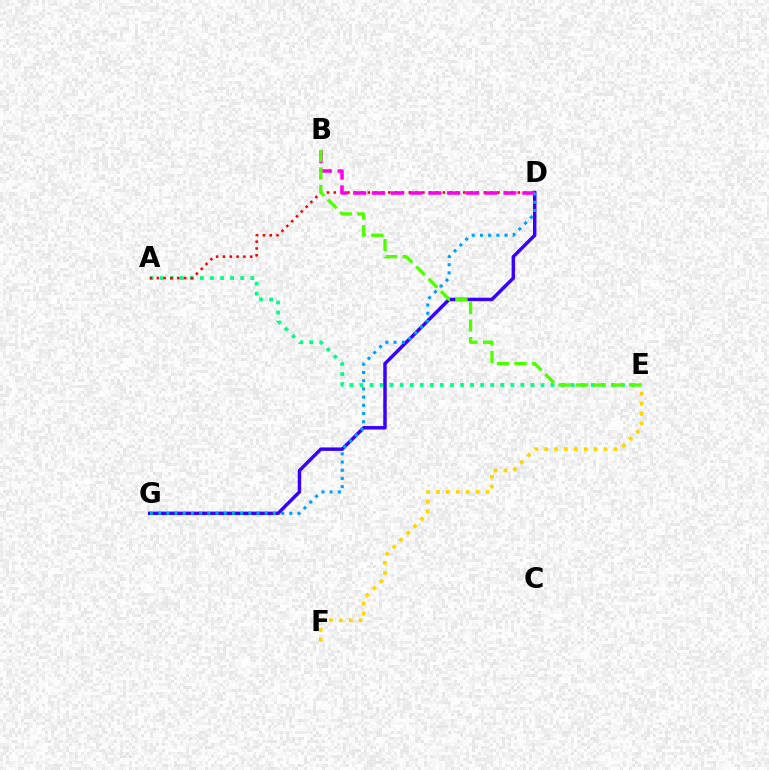{('A', 'E'): [{'color': '#00ff86', 'line_style': 'dotted', 'thickness': 2.73}], ('D', 'G'): [{'color': '#3700ff', 'line_style': 'solid', 'thickness': 2.49}, {'color': '#009eff', 'line_style': 'dotted', 'thickness': 2.23}], ('A', 'D'): [{'color': '#ff0000', 'line_style': 'dotted', 'thickness': 1.85}], ('B', 'D'): [{'color': '#ff00ed', 'line_style': 'dashed', 'thickness': 2.55}], ('E', 'F'): [{'color': '#ffd500', 'line_style': 'dotted', 'thickness': 2.69}], ('B', 'E'): [{'color': '#4fff00', 'line_style': 'dashed', 'thickness': 2.39}]}